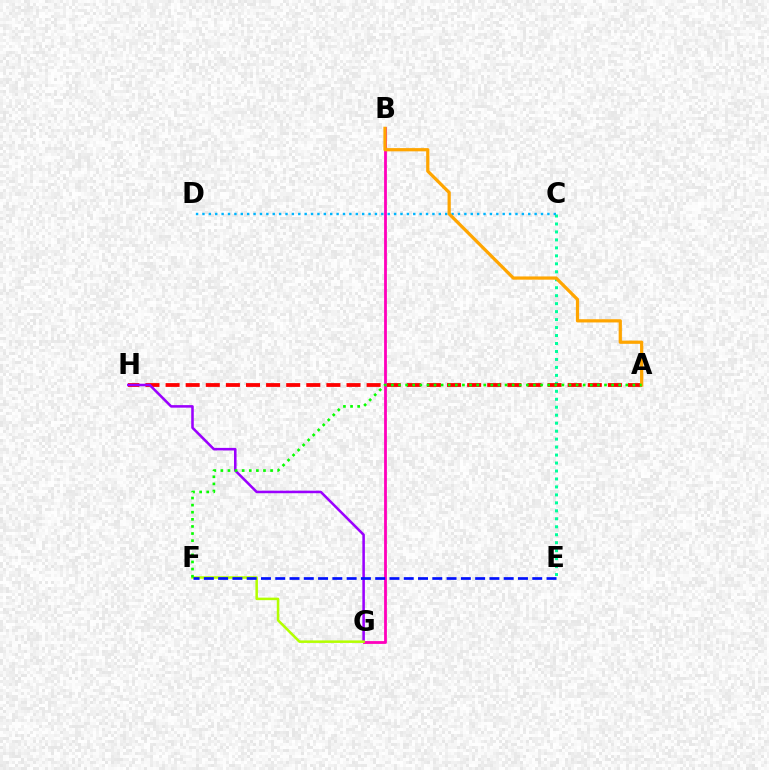{('C', 'E'): [{'color': '#00ff9d', 'line_style': 'dotted', 'thickness': 2.17}], ('A', 'H'): [{'color': '#ff0000', 'line_style': 'dashed', 'thickness': 2.73}], ('B', 'G'): [{'color': '#ff00bd', 'line_style': 'solid', 'thickness': 2.02}], ('G', 'H'): [{'color': '#9b00ff', 'line_style': 'solid', 'thickness': 1.84}], ('C', 'D'): [{'color': '#00b5ff', 'line_style': 'dotted', 'thickness': 1.74}], ('F', 'G'): [{'color': '#b3ff00', 'line_style': 'solid', 'thickness': 1.81}], ('A', 'B'): [{'color': '#ffa500', 'line_style': 'solid', 'thickness': 2.33}], ('A', 'F'): [{'color': '#08ff00', 'line_style': 'dotted', 'thickness': 1.93}], ('E', 'F'): [{'color': '#0010ff', 'line_style': 'dashed', 'thickness': 1.94}]}